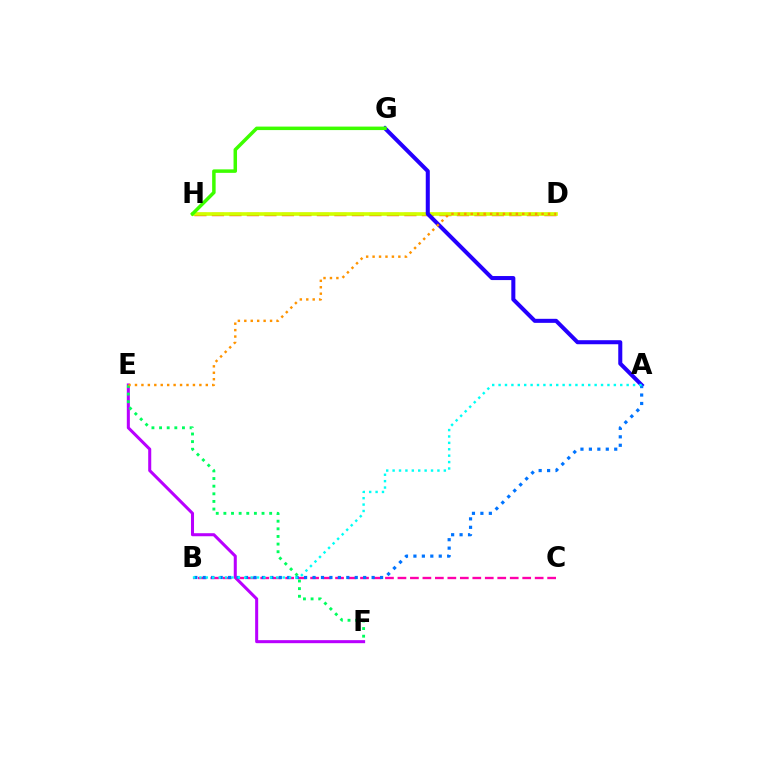{('D', 'H'): [{'color': '#ff0000', 'line_style': 'dashed', 'thickness': 2.38}, {'color': '#d1ff00', 'line_style': 'solid', 'thickness': 2.62}], ('A', 'G'): [{'color': '#2500ff', 'line_style': 'solid', 'thickness': 2.91}], ('G', 'H'): [{'color': '#3dff00', 'line_style': 'solid', 'thickness': 2.51}], ('E', 'F'): [{'color': '#b900ff', 'line_style': 'solid', 'thickness': 2.19}, {'color': '#00ff5c', 'line_style': 'dotted', 'thickness': 2.07}], ('B', 'C'): [{'color': '#ff00ac', 'line_style': 'dashed', 'thickness': 1.69}], ('A', 'B'): [{'color': '#0074ff', 'line_style': 'dotted', 'thickness': 2.29}, {'color': '#00fff6', 'line_style': 'dotted', 'thickness': 1.74}], ('D', 'E'): [{'color': '#ff9400', 'line_style': 'dotted', 'thickness': 1.75}]}